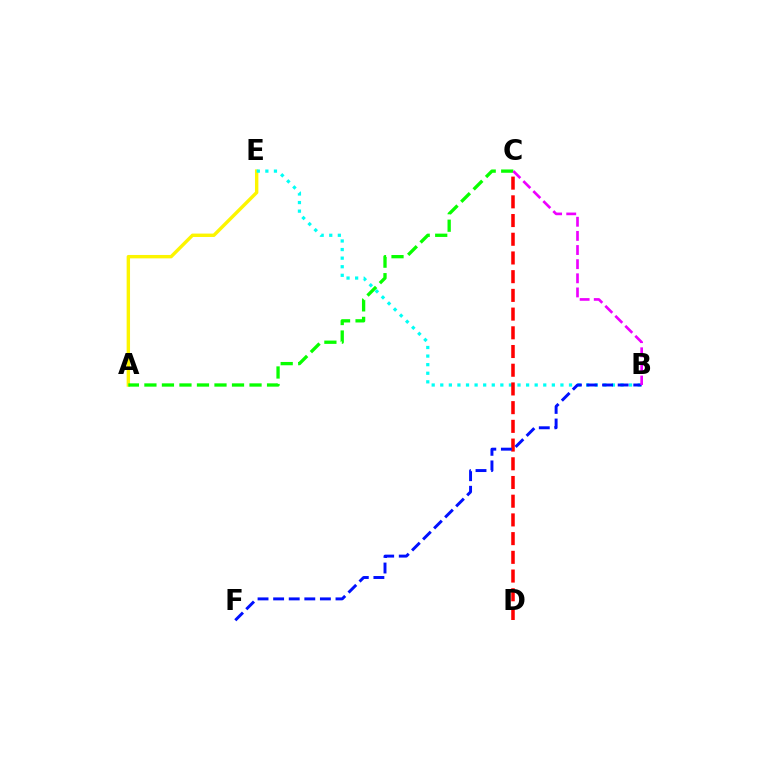{('A', 'E'): [{'color': '#fcf500', 'line_style': 'solid', 'thickness': 2.44}], ('A', 'C'): [{'color': '#08ff00', 'line_style': 'dashed', 'thickness': 2.38}], ('B', 'E'): [{'color': '#00fff6', 'line_style': 'dotted', 'thickness': 2.33}], ('C', 'D'): [{'color': '#ff0000', 'line_style': 'dashed', 'thickness': 2.54}], ('B', 'F'): [{'color': '#0010ff', 'line_style': 'dashed', 'thickness': 2.12}], ('B', 'C'): [{'color': '#ee00ff', 'line_style': 'dashed', 'thickness': 1.92}]}